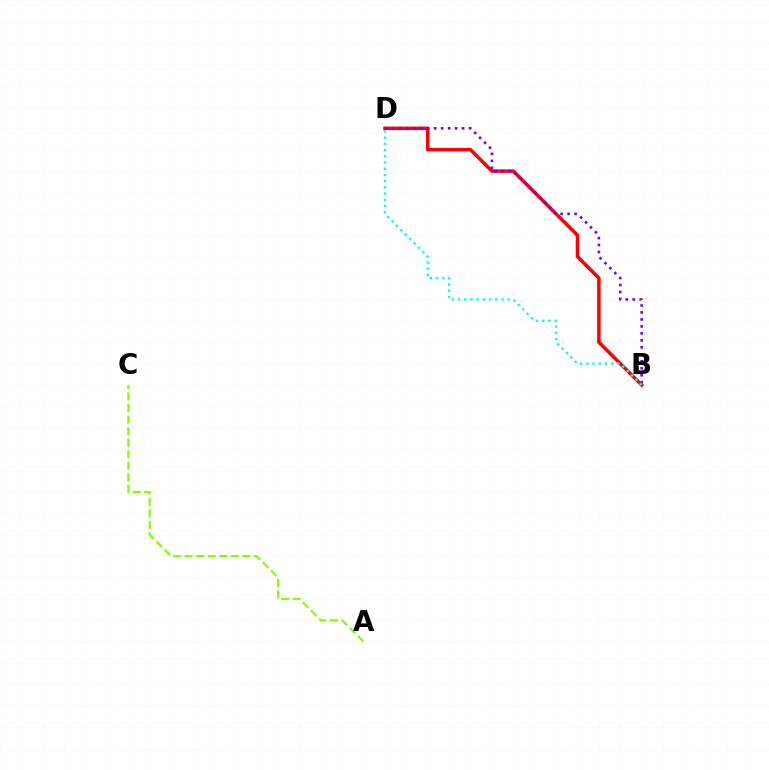{('B', 'D'): [{'color': '#ff0000', 'line_style': 'solid', 'thickness': 2.52}, {'color': '#7200ff', 'line_style': 'dotted', 'thickness': 1.9}, {'color': '#00fff6', 'line_style': 'dotted', 'thickness': 1.68}], ('A', 'C'): [{'color': '#84ff00', 'line_style': 'dashed', 'thickness': 1.56}]}